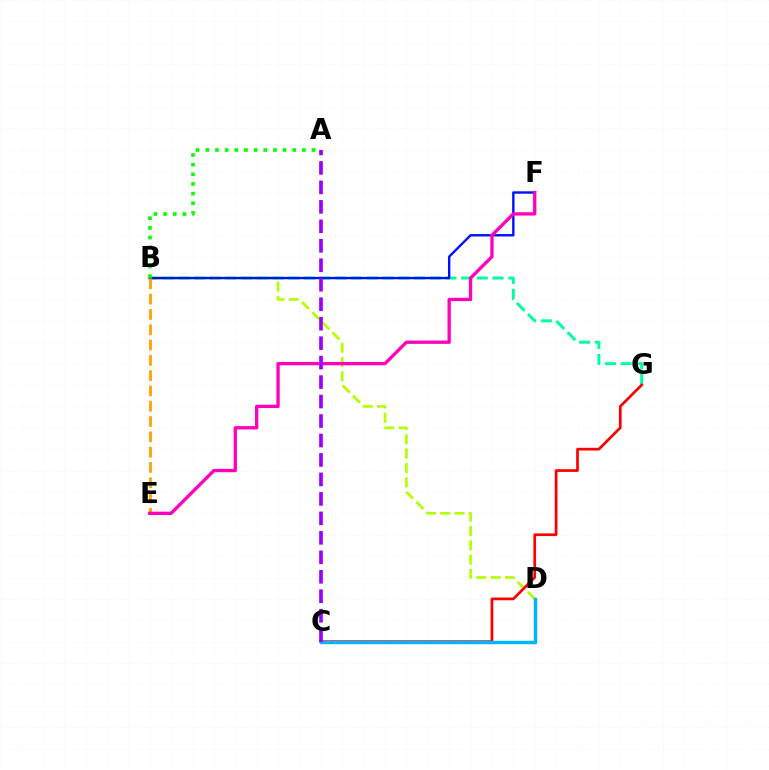{('B', 'G'): [{'color': '#00ff9d', 'line_style': 'dashed', 'thickness': 2.13}], ('B', 'D'): [{'color': '#b3ff00', 'line_style': 'dashed', 'thickness': 1.95}], ('B', 'F'): [{'color': '#0010ff', 'line_style': 'solid', 'thickness': 1.71}], ('C', 'G'): [{'color': '#ff0000', 'line_style': 'solid', 'thickness': 1.95}], ('B', 'E'): [{'color': '#ffa500', 'line_style': 'dashed', 'thickness': 2.08}], ('E', 'F'): [{'color': '#ff00bd', 'line_style': 'solid', 'thickness': 2.4}], ('A', 'B'): [{'color': '#08ff00', 'line_style': 'dotted', 'thickness': 2.62}], ('C', 'D'): [{'color': '#00b5ff', 'line_style': 'solid', 'thickness': 2.47}], ('A', 'C'): [{'color': '#9b00ff', 'line_style': 'dashed', 'thickness': 2.65}]}